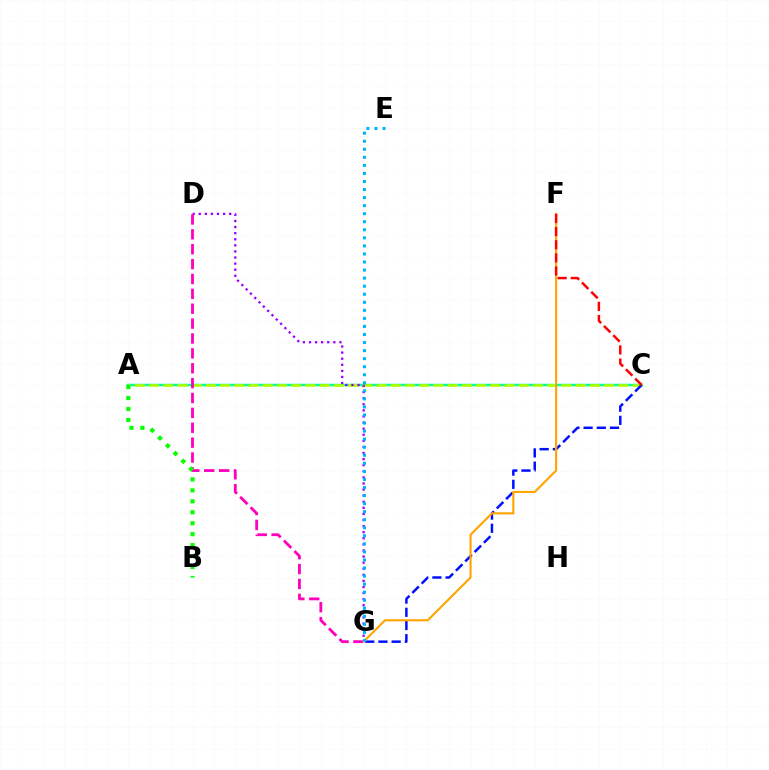{('A', 'C'): [{'color': '#00ff9d', 'line_style': 'solid', 'thickness': 1.79}, {'color': '#b3ff00', 'line_style': 'dashed', 'thickness': 1.93}], ('C', 'G'): [{'color': '#0010ff', 'line_style': 'dashed', 'thickness': 1.79}], ('D', 'G'): [{'color': '#9b00ff', 'line_style': 'dotted', 'thickness': 1.65}, {'color': '#ff00bd', 'line_style': 'dashed', 'thickness': 2.02}], ('F', 'G'): [{'color': '#ffa500', 'line_style': 'solid', 'thickness': 1.54}], ('A', 'B'): [{'color': '#08ff00', 'line_style': 'dotted', 'thickness': 2.98}], ('C', 'F'): [{'color': '#ff0000', 'line_style': 'dashed', 'thickness': 1.78}], ('E', 'G'): [{'color': '#00b5ff', 'line_style': 'dotted', 'thickness': 2.19}]}